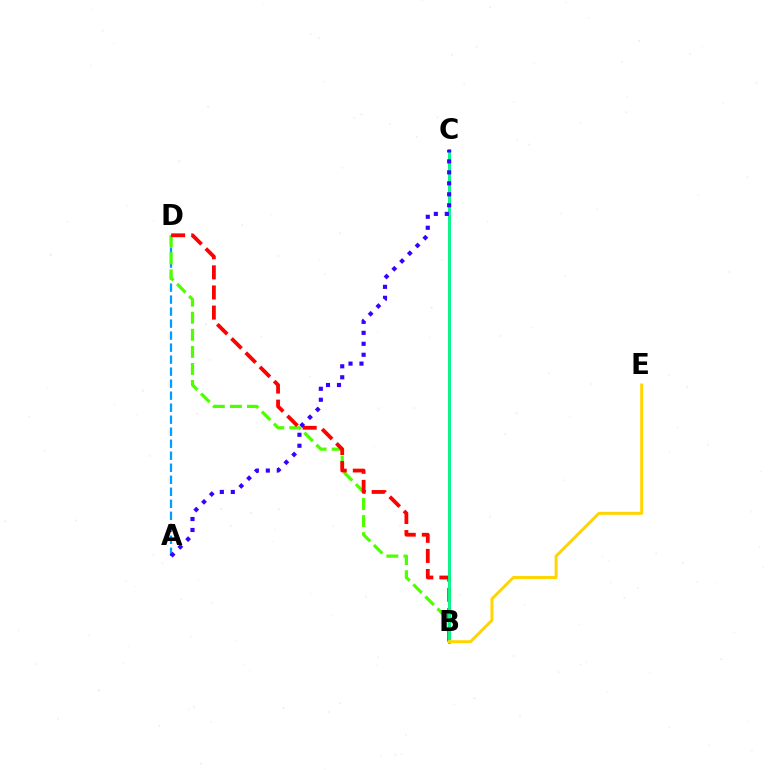{('A', 'D'): [{'color': '#009eff', 'line_style': 'dashed', 'thickness': 1.63}], ('B', 'D'): [{'color': '#4fff00', 'line_style': 'dashed', 'thickness': 2.32}, {'color': '#ff0000', 'line_style': 'dashed', 'thickness': 2.73}], ('B', 'C'): [{'color': '#ff00ed', 'line_style': 'solid', 'thickness': 1.91}, {'color': '#00ff86', 'line_style': 'solid', 'thickness': 2.08}], ('A', 'C'): [{'color': '#3700ff', 'line_style': 'dotted', 'thickness': 2.98}], ('B', 'E'): [{'color': '#ffd500', 'line_style': 'solid', 'thickness': 2.13}]}